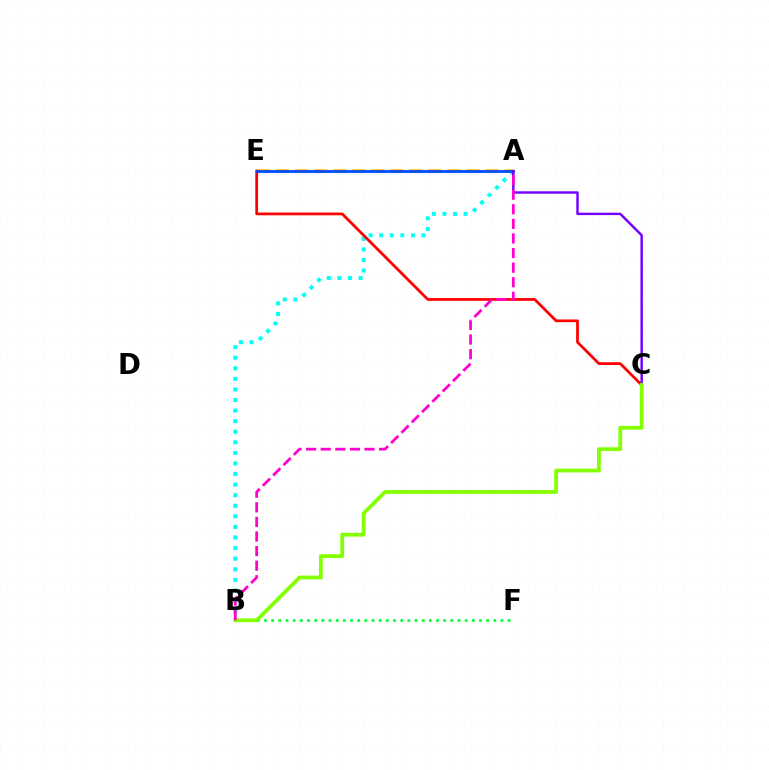{('A', 'B'): [{'color': '#00fff6', 'line_style': 'dotted', 'thickness': 2.87}, {'color': '#ff00cf', 'line_style': 'dashed', 'thickness': 1.98}], ('A', 'E'): [{'color': '#ffbd00', 'line_style': 'dashed', 'thickness': 2.59}, {'color': '#004bff', 'line_style': 'solid', 'thickness': 2.01}], ('C', 'E'): [{'color': '#ff0000', 'line_style': 'solid', 'thickness': 1.98}], ('B', 'F'): [{'color': '#00ff39', 'line_style': 'dotted', 'thickness': 1.95}], ('A', 'C'): [{'color': '#7200ff', 'line_style': 'solid', 'thickness': 1.75}], ('B', 'C'): [{'color': '#84ff00', 'line_style': 'solid', 'thickness': 2.73}]}